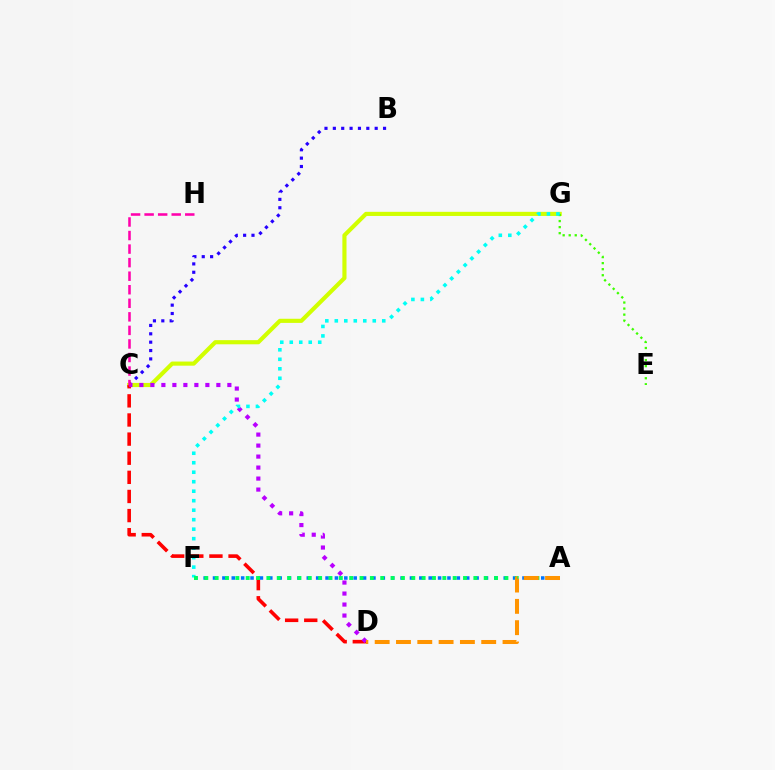{('B', 'C'): [{'color': '#2500ff', 'line_style': 'dotted', 'thickness': 2.27}], ('C', 'G'): [{'color': '#d1ff00', 'line_style': 'solid', 'thickness': 2.98}], ('C', 'D'): [{'color': '#ff0000', 'line_style': 'dashed', 'thickness': 2.6}, {'color': '#b900ff', 'line_style': 'dotted', 'thickness': 2.99}], ('E', 'G'): [{'color': '#3dff00', 'line_style': 'dotted', 'thickness': 1.64}], ('A', 'F'): [{'color': '#0074ff', 'line_style': 'dotted', 'thickness': 2.55}, {'color': '#00ff5c', 'line_style': 'dotted', 'thickness': 2.81}], ('C', 'H'): [{'color': '#ff00ac', 'line_style': 'dashed', 'thickness': 1.84}], ('F', 'G'): [{'color': '#00fff6', 'line_style': 'dotted', 'thickness': 2.58}], ('A', 'D'): [{'color': '#ff9400', 'line_style': 'dashed', 'thickness': 2.89}]}